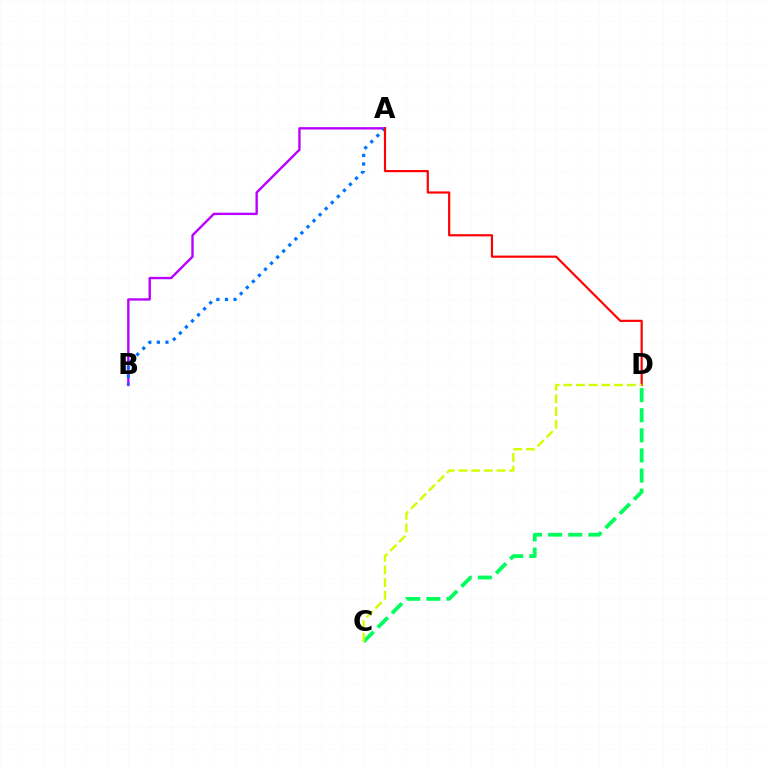{('A', 'B'): [{'color': '#b900ff', 'line_style': 'solid', 'thickness': 1.71}, {'color': '#0074ff', 'line_style': 'dotted', 'thickness': 2.33}], ('C', 'D'): [{'color': '#00ff5c', 'line_style': 'dashed', 'thickness': 2.73}, {'color': '#d1ff00', 'line_style': 'dashed', 'thickness': 1.73}], ('A', 'D'): [{'color': '#ff0000', 'line_style': 'solid', 'thickness': 1.56}]}